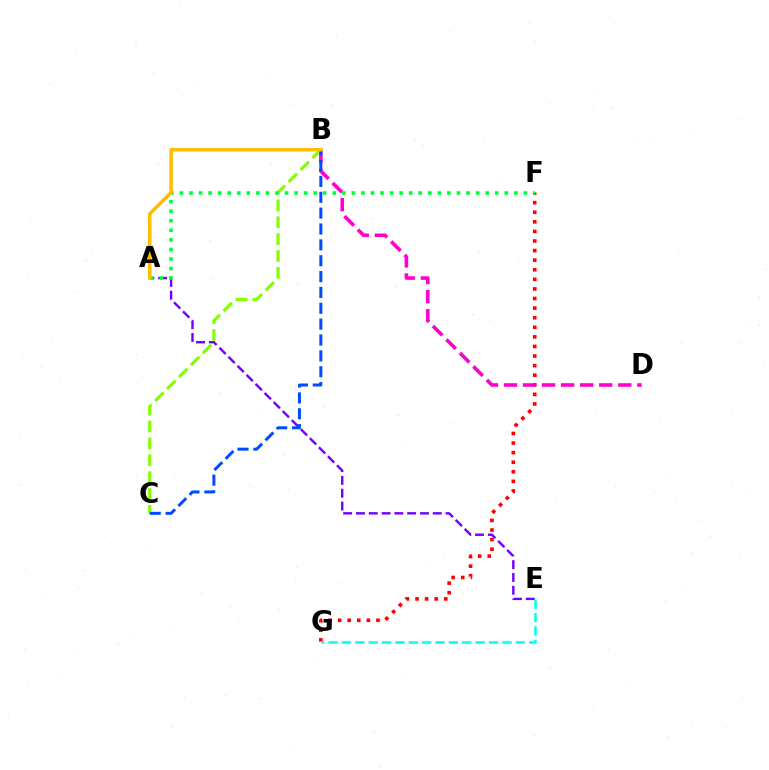{('F', 'G'): [{'color': '#ff0000', 'line_style': 'dotted', 'thickness': 2.6}], ('A', 'E'): [{'color': '#7200ff', 'line_style': 'dashed', 'thickness': 1.74}], ('B', 'D'): [{'color': '#ff00cf', 'line_style': 'dashed', 'thickness': 2.59}], ('B', 'C'): [{'color': '#84ff00', 'line_style': 'dashed', 'thickness': 2.29}, {'color': '#004bff', 'line_style': 'dashed', 'thickness': 2.15}], ('E', 'G'): [{'color': '#00fff6', 'line_style': 'dashed', 'thickness': 1.82}], ('A', 'F'): [{'color': '#00ff39', 'line_style': 'dotted', 'thickness': 2.6}], ('A', 'B'): [{'color': '#ffbd00', 'line_style': 'solid', 'thickness': 2.51}]}